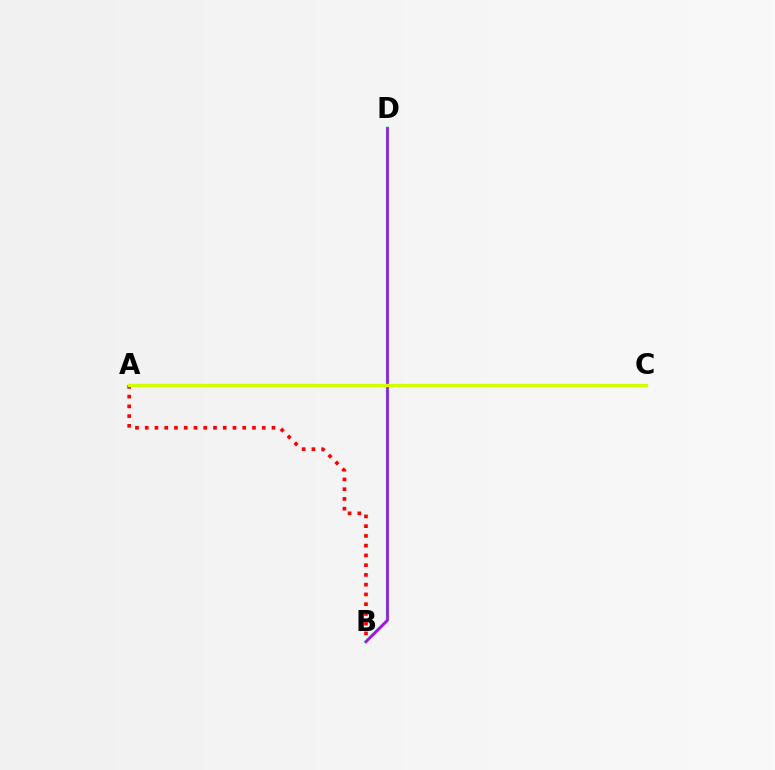{('A', 'B'): [{'color': '#ff0000', 'line_style': 'dotted', 'thickness': 2.65}], ('B', 'D'): [{'color': '#00ff5c', 'line_style': 'solid', 'thickness': 2.36}, {'color': '#b900ff', 'line_style': 'solid', 'thickness': 1.79}], ('A', 'C'): [{'color': '#0074ff', 'line_style': 'dashed', 'thickness': 2.12}, {'color': '#d1ff00', 'line_style': 'solid', 'thickness': 2.35}]}